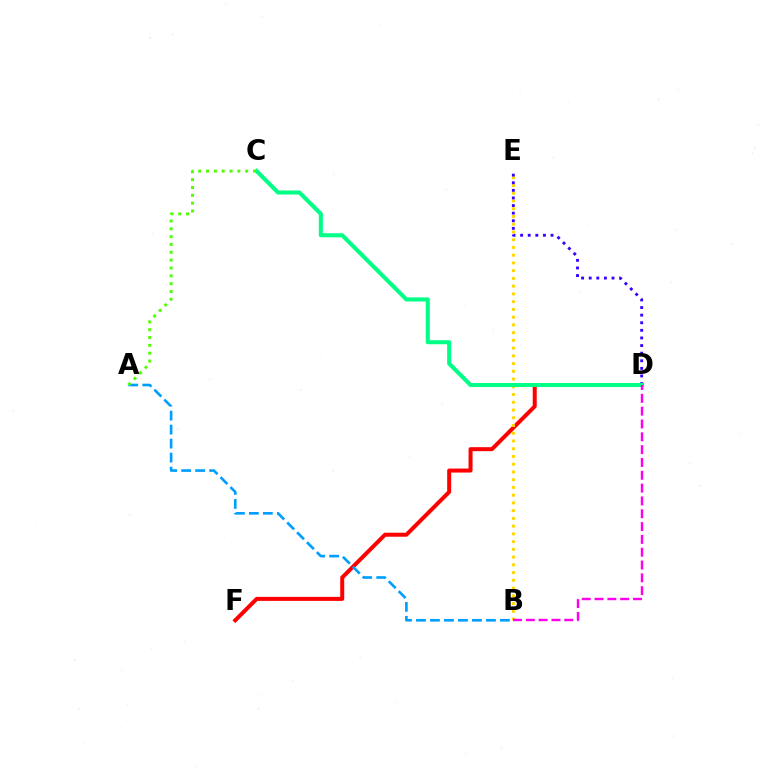{('D', 'F'): [{'color': '#ff0000', 'line_style': 'solid', 'thickness': 2.88}], ('B', 'E'): [{'color': '#ffd500', 'line_style': 'dotted', 'thickness': 2.1}], ('A', 'B'): [{'color': '#009eff', 'line_style': 'dashed', 'thickness': 1.9}], ('D', 'E'): [{'color': '#3700ff', 'line_style': 'dotted', 'thickness': 2.07}], ('C', 'D'): [{'color': '#00ff86', 'line_style': 'solid', 'thickness': 2.93}], ('A', 'C'): [{'color': '#4fff00', 'line_style': 'dotted', 'thickness': 2.13}], ('B', 'D'): [{'color': '#ff00ed', 'line_style': 'dashed', 'thickness': 1.74}]}